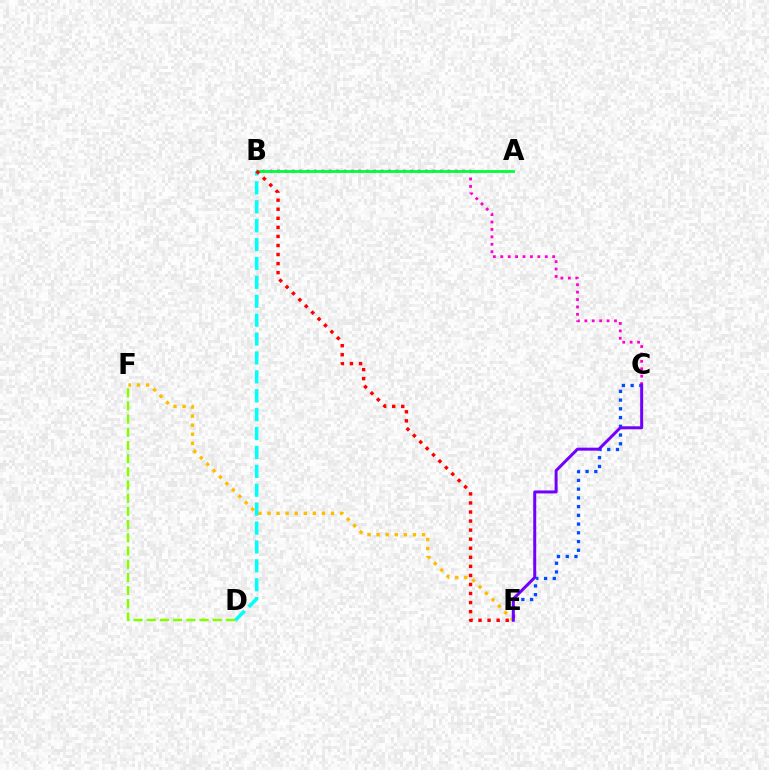{('C', 'E'): [{'color': '#004bff', 'line_style': 'dotted', 'thickness': 2.37}, {'color': '#7200ff', 'line_style': 'solid', 'thickness': 2.15}], ('E', 'F'): [{'color': '#ffbd00', 'line_style': 'dotted', 'thickness': 2.47}], ('B', 'C'): [{'color': '#ff00cf', 'line_style': 'dotted', 'thickness': 2.01}], ('B', 'D'): [{'color': '#00fff6', 'line_style': 'dashed', 'thickness': 2.57}], ('A', 'B'): [{'color': '#00ff39', 'line_style': 'solid', 'thickness': 2.03}], ('D', 'F'): [{'color': '#84ff00', 'line_style': 'dashed', 'thickness': 1.79}], ('B', 'E'): [{'color': '#ff0000', 'line_style': 'dotted', 'thickness': 2.46}]}